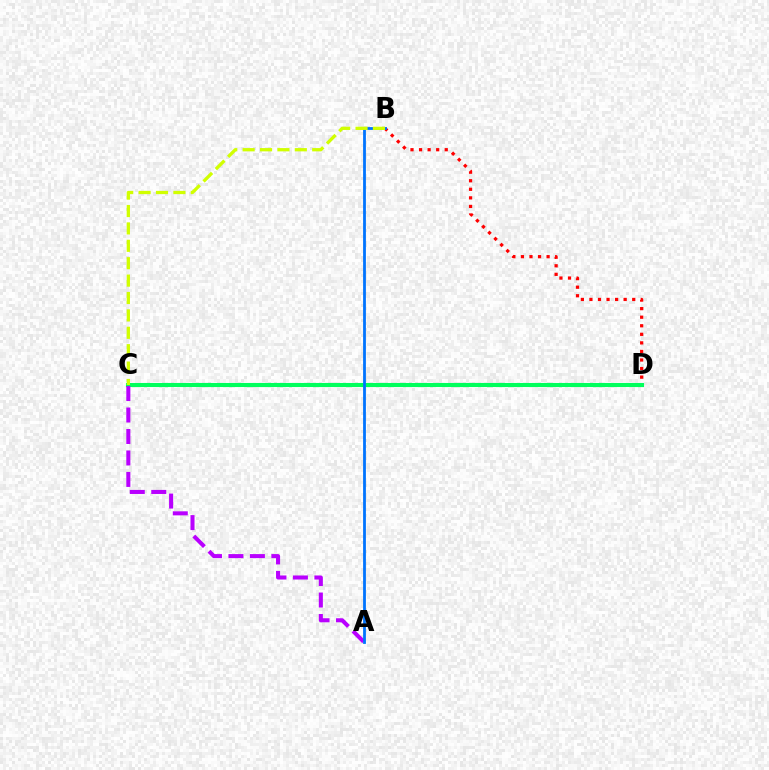{('B', 'D'): [{'color': '#ff0000', 'line_style': 'dotted', 'thickness': 2.33}], ('C', 'D'): [{'color': '#00ff5c', 'line_style': 'solid', 'thickness': 2.94}], ('A', 'C'): [{'color': '#b900ff', 'line_style': 'dashed', 'thickness': 2.92}], ('A', 'B'): [{'color': '#0074ff', 'line_style': 'solid', 'thickness': 2.02}], ('B', 'C'): [{'color': '#d1ff00', 'line_style': 'dashed', 'thickness': 2.36}]}